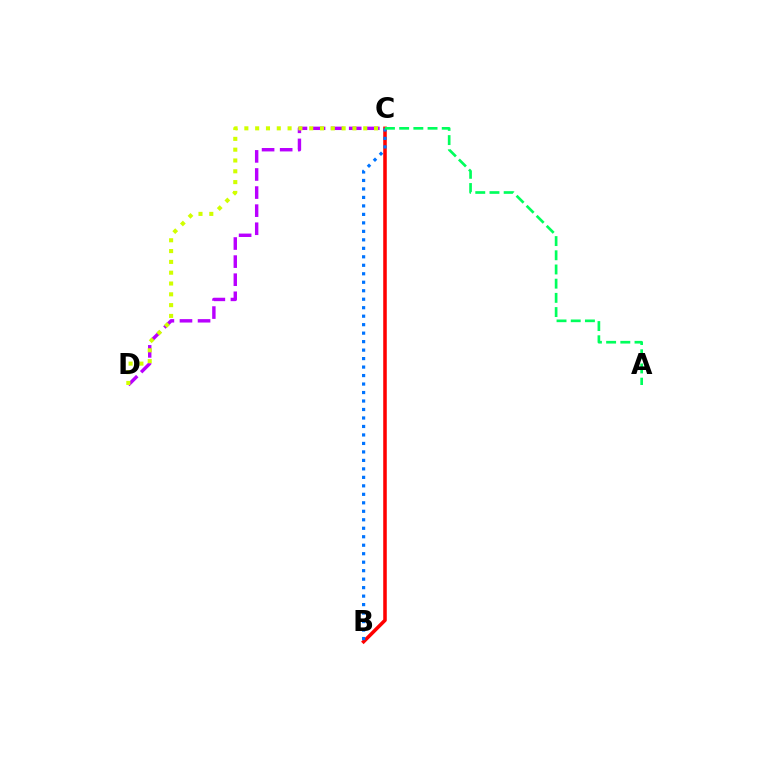{('C', 'D'): [{'color': '#b900ff', 'line_style': 'dashed', 'thickness': 2.46}, {'color': '#d1ff00', 'line_style': 'dotted', 'thickness': 2.94}], ('B', 'C'): [{'color': '#ff0000', 'line_style': 'solid', 'thickness': 2.56}, {'color': '#0074ff', 'line_style': 'dotted', 'thickness': 2.3}], ('A', 'C'): [{'color': '#00ff5c', 'line_style': 'dashed', 'thickness': 1.93}]}